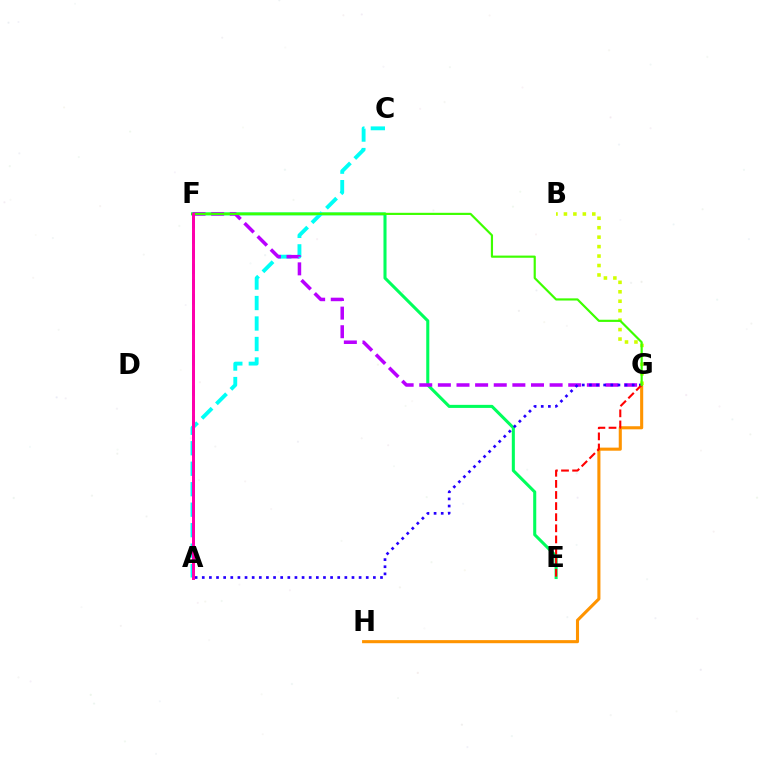{('E', 'F'): [{'color': '#00ff5c', 'line_style': 'solid', 'thickness': 2.2}], ('G', 'H'): [{'color': '#ff9400', 'line_style': 'solid', 'thickness': 2.22}], ('B', 'G'): [{'color': '#d1ff00', 'line_style': 'dotted', 'thickness': 2.57}], ('A', 'F'): [{'color': '#0074ff', 'line_style': 'dashed', 'thickness': 2.07}, {'color': '#ff00ac', 'line_style': 'solid', 'thickness': 2.14}], ('A', 'C'): [{'color': '#00fff6', 'line_style': 'dashed', 'thickness': 2.78}], ('F', 'G'): [{'color': '#b900ff', 'line_style': 'dashed', 'thickness': 2.53}, {'color': '#3dff00', 'line_style': 'solid', 'thickness': 1.56}], ('A', 'G'): [{'color': '#2500ff', 'line_style': 'dotted', 'thickness': 1.94}], ('E', 'G'): [{'color': '#ff0000', 'line_style': 'dashed', 'thickness': 1.51}]}